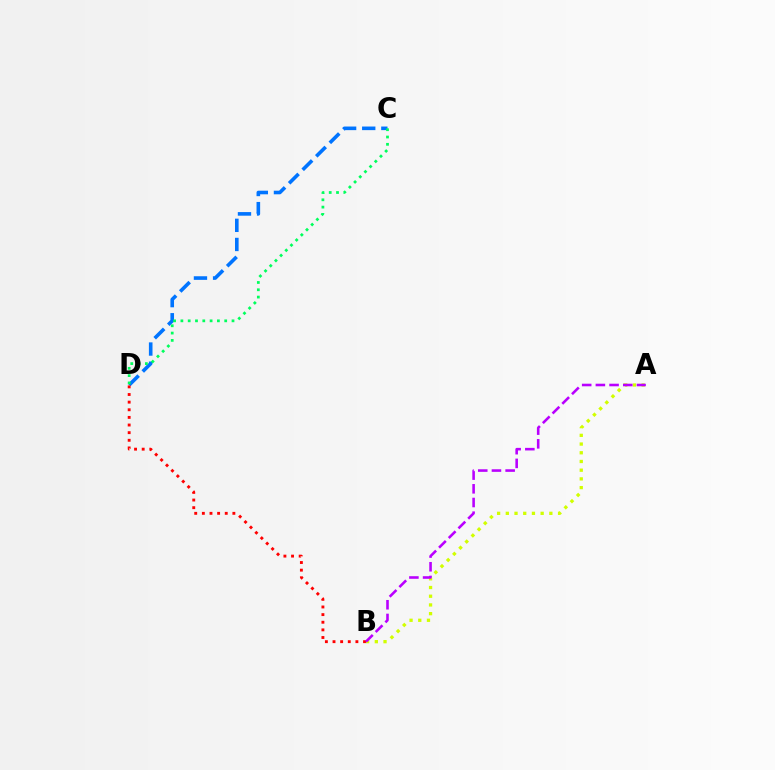{('C', 'D'): [{'color': '#0074ff', 'line_style': 'dashed', 'thickness': 2.6}, {'color': '#00ff5c', 'line_style': 'dotted', 'thickness': 1.98}], ('B', 'D'): [{'color': '#ff0000', 'line_style': 'dotted', 'thickness': 2.07}], ('A', 'B'): [{'color': '#d1ff00', 'line_style': 'dotted', 'thickness': 2.37}, {'color': '#b900ff', 'line_style': 'dashed', 'thickness': 1.86}]}